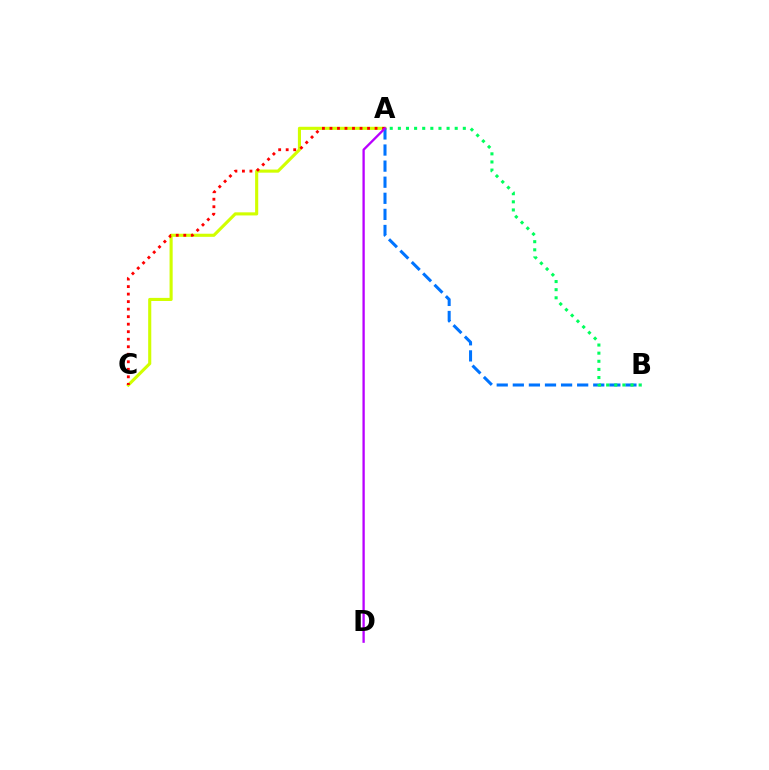{('A', 'C'): [{'color': '#d1ff00', 'line_style': 'solid', 'thickness': 2.24}, {'color': '#ff0000', 'line_style': 'dotted', 'thickness': 2.04}], ('A', 'B'): [{'color': '#0074ff', 'line_style': 'dashed', 'thickness': 2.19}, {'color': '#00ff5c', 'line_style': 'dotted', 'thickness': 2.21}], ('A', 'D'): [{'color': '#b900ff', 'line_style': 'solid', 'thickness': 1.67}]}